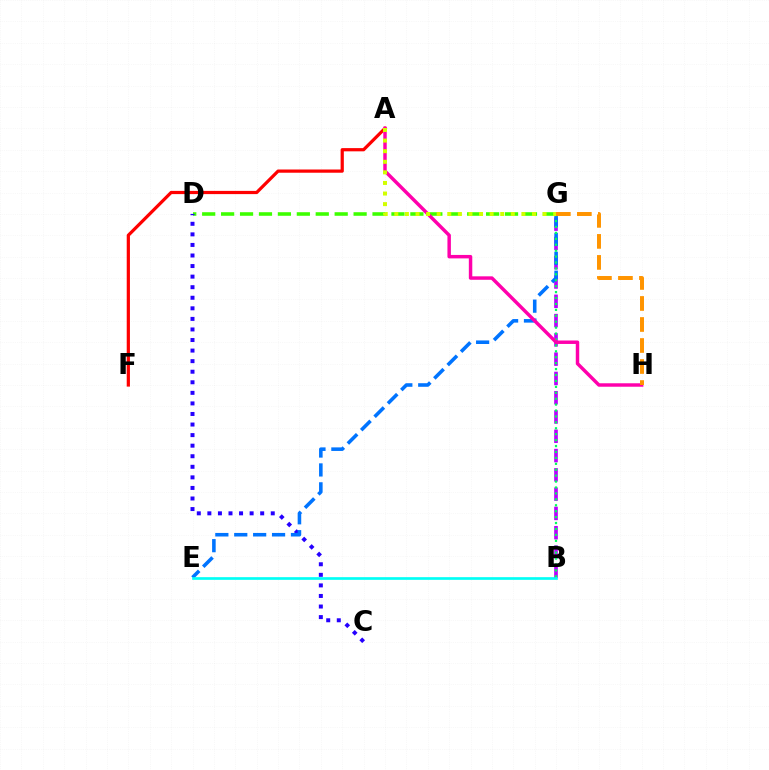{('D', 'G'): [{'color': '#3dff00', 'line_style': 'dashed', 'thickness': 2.57}], ('C', 'D'): [{'color': '#2500ff', 'line_style': 'dotted', 'thickness': 2.87}], ('A', 'F'): [{'color': '#ff0000', 'line_style': 'solid', 'thickness': 2.32}], ('B', 'G'): [{'color': '#b900ff', 'line_style': 'dashed', 'thickness': 2.62}, {'color': '#00ff5c', 'line_style': 'dotted', 'thickness': 1.61}], ('E', 'G'): [{'color': '#0074ff', 'line_style': 'dashed', 'thickness': 2.57}], ('A', 'H'): [{'color': '#ff00ac', 'line_style': 'solid', 'thickness': 2.49}], ('A', 'G'): [{'color': '#d1ff00', 'line_style': 'dotted', 'thickness': 2.88}], ('G', 'H'): [{'color': '#ff9400', 'line_style': 'dashed', 'thickness': 2.86}], ('B', 'E'): [{'color': '#00fff6', 'line_style': 'solid', 'thickness': 1.92}]}